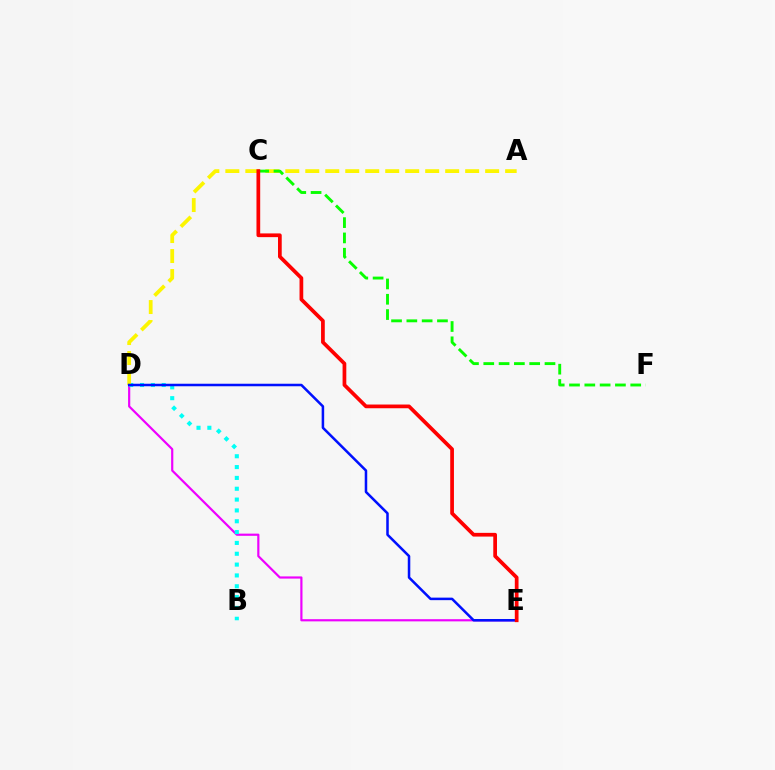{('D', 'E'): [{'color': '#ee00ff', 'line_style': 'solid', 'thickness': 1.57}, {'color': '#0010ff', 'line_style': 'solid', 'thickness': 1.82}], ('B', 'D'): [{'color': '#00fff6', 'line_style': 'dotted', 'thickness': 2.94}], ('A', 'D'): [{'color': '#fcf500', 'line_style': 'dashed', 'thickness': 2.71}], ('C', 'F'): [{'color': '#08ff00', 'line_style': 'dashed', 'thickness': 2.08}], ('C', 'E'): [{'color': '#ff0000', 'line_style': 'solid', 'thickness': 2.68}]}